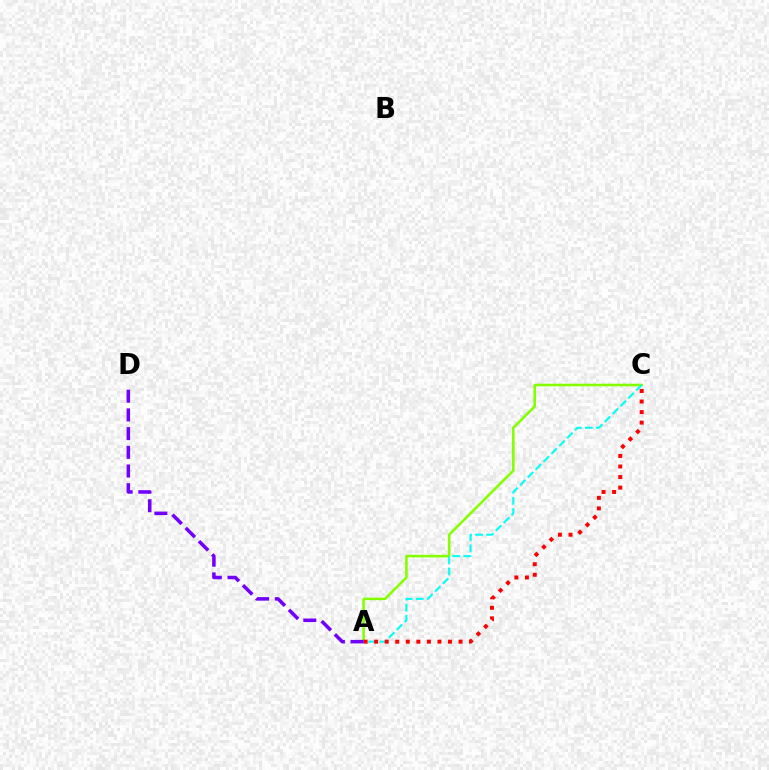{('A', 'C'): [{'color': '#84ff00', 'line_style': 'solid', 'thickness': 1.85}, {'color': '#00fff6', 'line_style': 'dashed', 'thickness': 1.51}, {'color': '#ff0000', 'line_style': 'dotted', 'thickness': 2.87}], ('A', 'D'): [{'color': '#7200ff', 'line_style': 'dashed', 'thickness': 2.54}]}